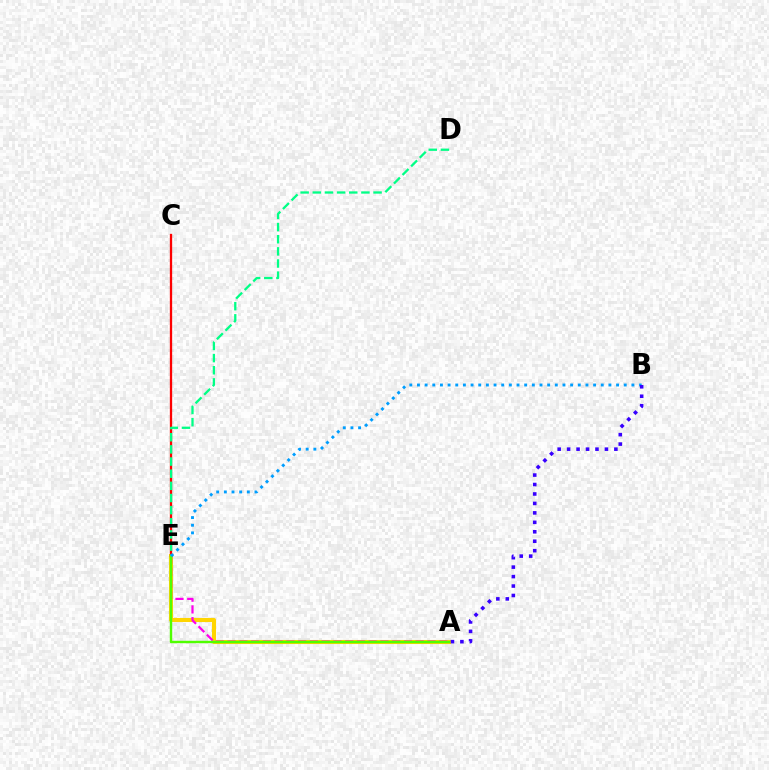{('A', 'E'): [{'color': '#ffd500', 'line_style': 'solid', 'thickness': 2.93}, {'color': '#ff00ed', 'line_style': 'dashed', 'thickness': 1.6}, {'color': '#4fff00', 'line_style': 'solid', 'thickness': 1.74}], ('C', 'E'): [{'color': '#ff0000', 'line_style': 'solid', 'thickness': 1.66}], ('D', 'E'): [{'color': '#00ff86', 'line_style': 'dashed', 'thickness': 1.65}], ('B', 'E'): [{'color': '#009eff', 'line_style': 'dotted', 'thickness': 2.08}], ('A', 'B'): [{'color': '#3700ff', 'line_style': 'dotted', 'thickness': 2.57}]}